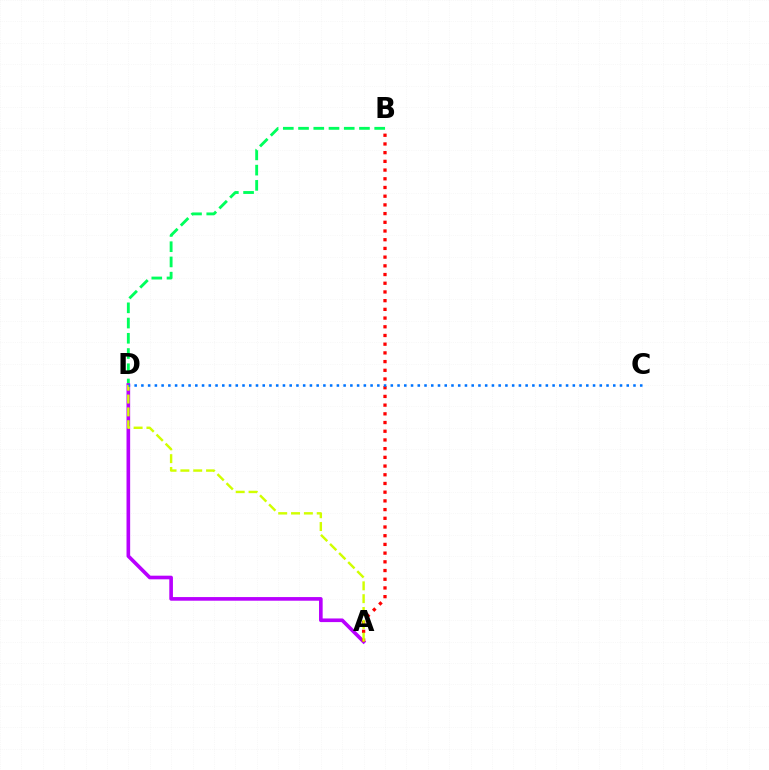{('B', 'D'): [{'color': '#00ff5c', 'line_style': 'dashed', 'thickness': 2.07}], ('A', 'D'): [{'color': '#b900ff', 'line_style': 'solid', 'thickness': 2.62}, {'color': '#d1ff00', 'line_style': 'dashed', 'thickness': 1.74}], ('A', 'B'): [{'color': '#ff0000', 'line_style': 'dotted', 'thickness': 2.37}], ('C', 'D'): [{'color': '#0074ff', 'line_style': 'dotted', 'thickness': 1.83}]}